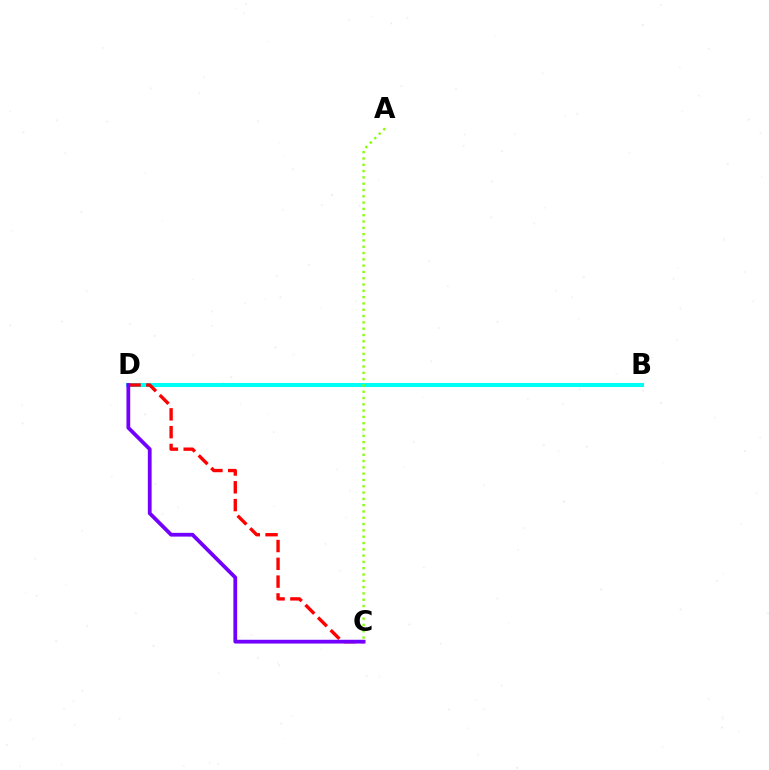{('B', 'D'): [{'color': '#00fff6', 'line_style': 'solid', 'thickness': 2.92}], ('A', 'C'): [{'color': '#84ff00', 'line_style': 'dotted', 'thickness': 1.71}], ('C', 'D'): [{'color': '#ff0000', 'line_style': 'dashed', 'thickness': 2.42}, {'color': '#7200ff', 'line_style': 'solid', 'thickness': 2.71}]}